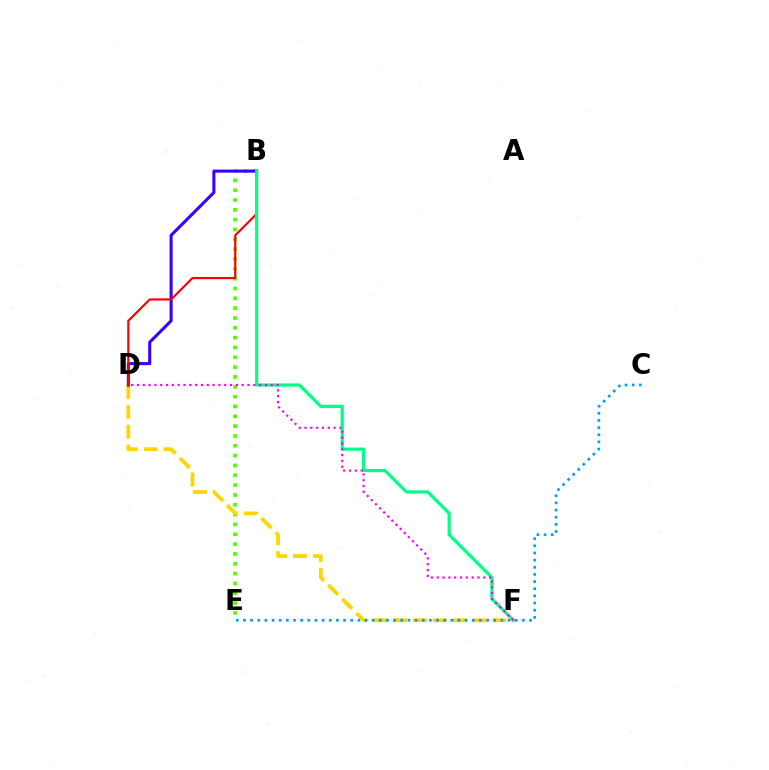{('B', 'E'): [{'color': '#4fff00', 'line_style': 'dotted', 'thickness': 2.67}], ('D', 'F'): [{'color': '#ffd500', 'line_style': 'dashed', 'thickness': 2.7}, {'color': '#ff00ed', 'line_style': 'dotted', 'thickness': 1.58}], ('B', 'D'): [{'color': '#3700ff', 'line_style': 'solid', 'thickness': 2.21}, {'color': '#ff0000', 'line_style': 'solid', 'thickness': 1.58}], ('B', 'F'): [{'color': '#00ff86', 'line_style': 'solid', 'thickness': 2.3}], ('C', 'E'): [{'color': '#009eff', 'line_style': 'dotted', 'thickness': 1.94}]}